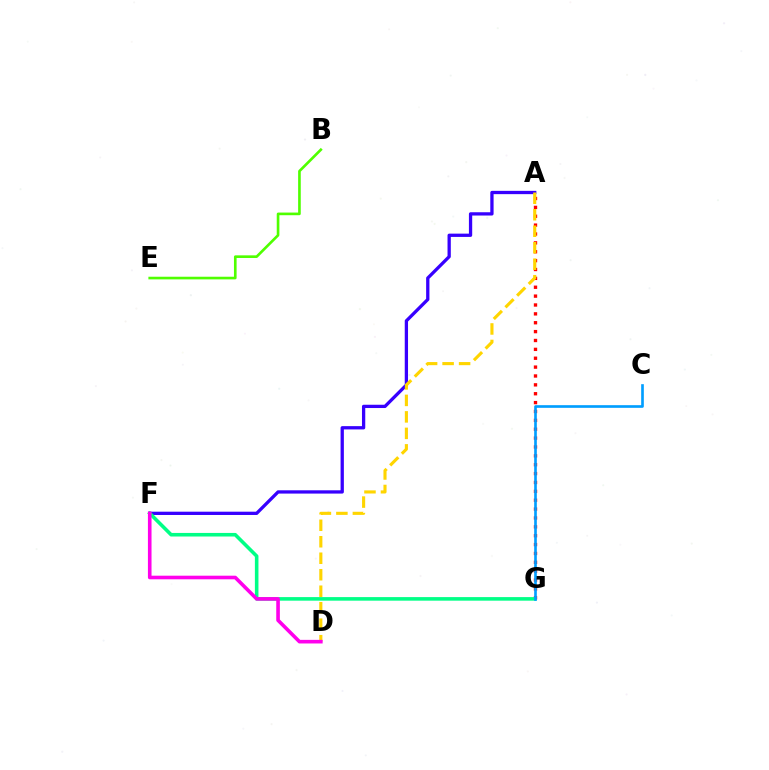{('A', 'G'): [{'color': '#ff0000', 'line_style': 'dotted', 'thickness': 2.41}], ('A', 'F'): [{'color': '#3700ff', 'line_style': 'solid', 'thickness': 2.37}], ('A', 'D'): [{'color': '#ffd500', 'line_style': 'dashed', 'thickness': 2.24}], ('F', 'G'): [{'color': '#00ff86', 'line_style': 'solid', 'thickness': 2.57}], ('D', 'F'): [{'color': '#ff00ed', 'line_style': 'solid', 'thickness': 2.6}], ('B', 'E'): [{'color': '#4fff00', 'line_style': 'solid', 'thickness': 1.9}], ('C', 'G'): [{'color': '#009eff', 'line_style': 'solid', 'thickness': 1.91}]}